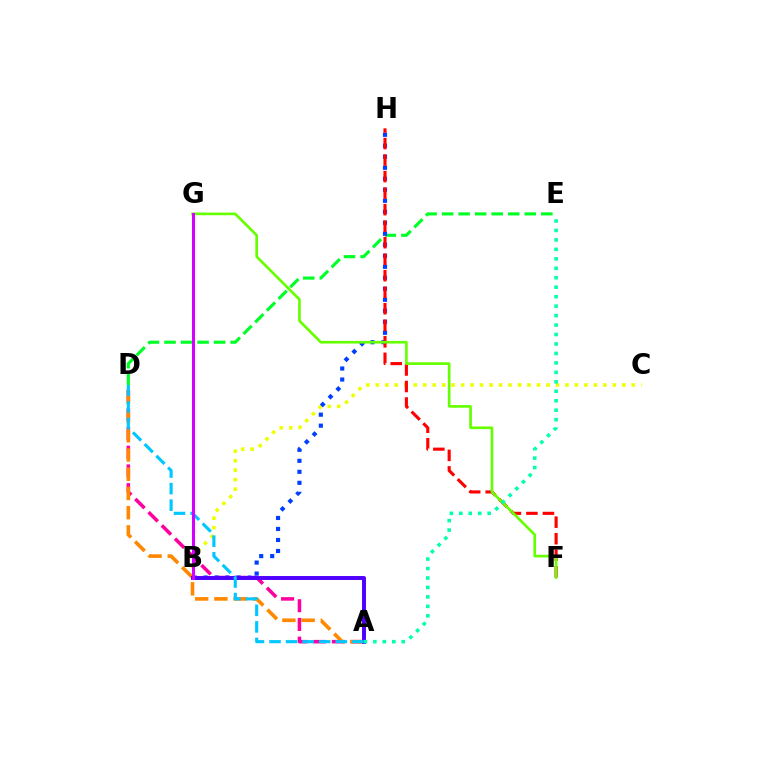{('B', 'C'): [{'color': '#eeff00', 'line_style': 'dotted', 'thickness': 2.58}], ('D', 'E'): [{'color': '#00ff27', 'line_style': 'dashed', 'thickness': 2.25}], ('A', 'D'): [{'color': '#ff00a0', 'line_style': 'dashed', 'thickness': 2.54}, {'color': '#ff8800', 'line_style': 'dashed', 'thickness': 2.61}, {'color': '#00c7ff', 'line_style': 'dashed', 'thickness': 2.25}], ('B', 'H'): [{'color': '#003fff', 'line_style': 'dotted', 'thickness': 2.99}], ('F', 'H'): [{'color': '#ff0000', 'line_style': 'dashed', 'thickness': 2.24}], ('F', 'G'): [{'color': '#66ff00', 'line_style': 'solid', 'thickness': 1.92}], ('A', 'B'): [{'color': '#4f00ff', 'line_style': 'solid', 'thickness': 2.84}], ('A', 'E'): [{'color': '#00ffaf', 'line_style': 'dotted', 'thickness': 2.57}], ('B', 'G'): [{'color': '#d600ff', 'line_style': 'solid', 'thickness': 2.19}]}